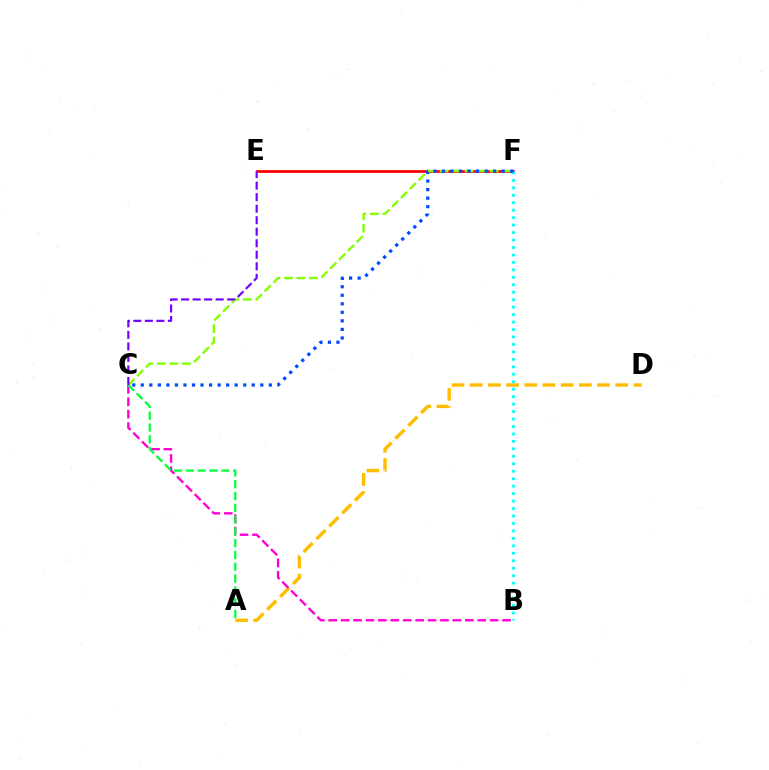{('A', 'D'): [{'color': '#ffbd00', 'line_style': 'dashed', 'thickness': 2.47}], ('E', 'F'): [{'color': '#ff0000', 'line_style': 'solid', 'thickness': 1.96}], ('B', 'C'): [{'color': '#ff00cf', 'line_style': 'dashed', 'thickness': 1.69}], ('C', 'F'): [{'color': '#84ff00', 'line_style': 'dashed', 'thickness': 1.7}, {'color': '#004bff', 'line_style': 'dotted', 'thickness': 2.32}], ('B', 'F'): [{'color': '#00fff6', 'line_style': 'dotted', 'thickness': 2.03}], ('A', 'C'): [{'color': '#00ff39', 'line_style': 'dashed', 'thickness': 1.6}], ('C', 'E'): [{'color': '#7200ff', 'line_style': 'dashed', 'thickness': 1.57}]}